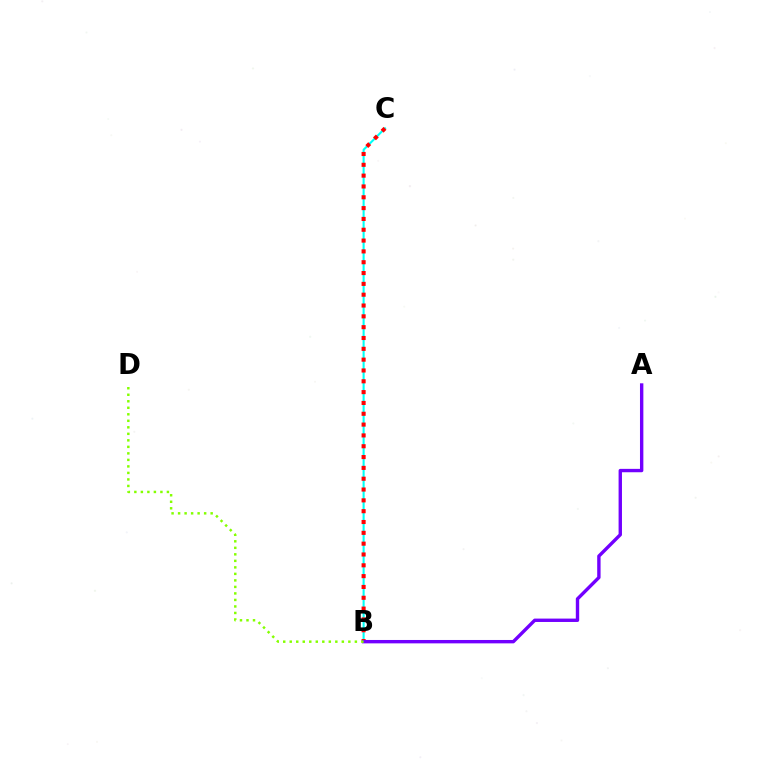{('B', 'C'): [{'color': '#00fff6', 'line_style': 'solid', 'thickness': 1.5}, {'color': '#ff0000', 'line_style': 'dotted', 'thickness': 2.94}], ('A', 'B'): [{'color': '#7200ff', 'line_style': 'solid', 'thickness': 2.44}], ('B', 'D'): [{'color': '#84ff00', 'line_style': 'dotted', 'thickness': 1.77}]}